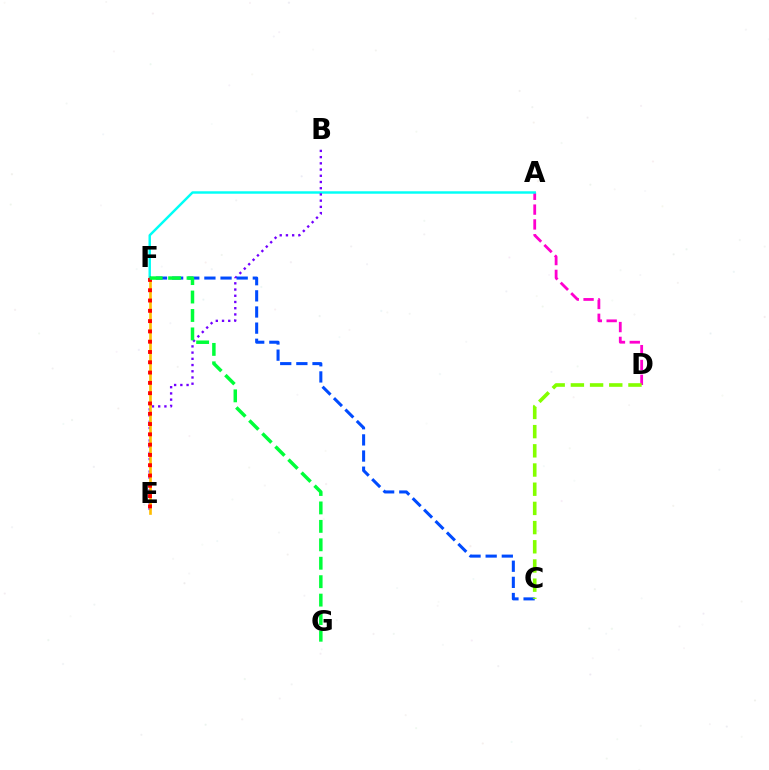{('A', 'D'): [{'color': '#ff00cf', 'line_style': 'dashed', 'thickness': 2.01}], ('A', 'F'): [{'color': '#00fff6', 'line_style': 'solid', 'thickness': 1.77}], ('B', 'E'): [{'color': '#7200ff', 'line_style': 'dotted', 'thickness': 1.69}], ('E', 'F'): [{'color': '#ffbd00', 'line_style': 'solid', 'thickness': 1.9}, {'color': '#ff0000', 'line_style': 'dotted', 'thickness': 2.8}], ('C', 'F'): [{'color': '#004bff', 'line_style': 'dashed', 'thickness': 2.19}], ('C', 'D'): [{'color': '#84ff00', 'line_style': 'dashed', 'thickness': 2.61}], ('F', 'G'): [{'color': '#00ff39', 'line_style': 'dashed', 'thickness': 2.5}]}